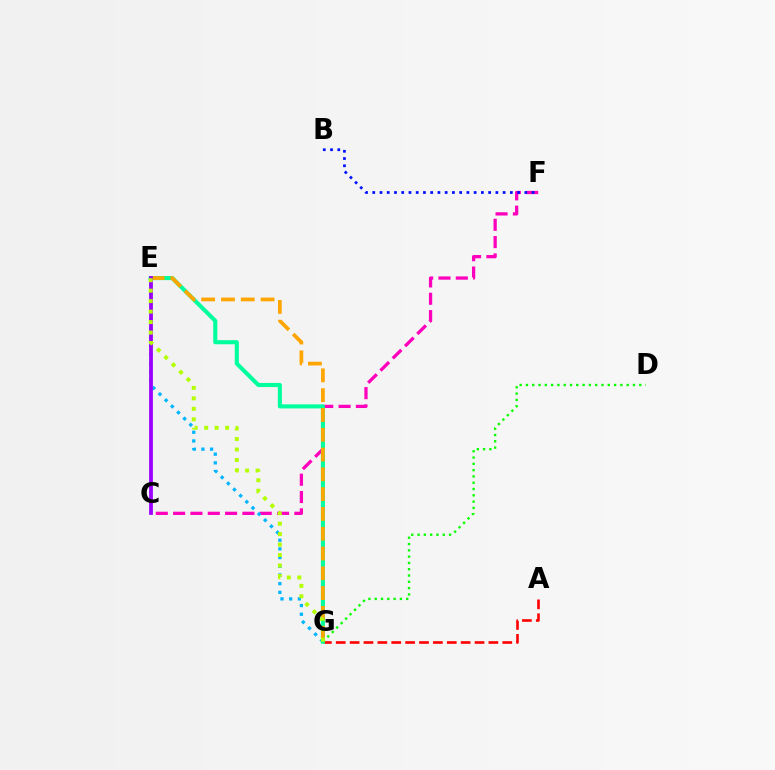{('A', 'G'): [{'color': '#ff0000', 'line_style': 'dashed', 'thickness': 1.89}], ('C', 'F'): [{'color': '#ff00bd', 'line_style': 'dashed', 'thickness': 2.35}], ('E', 'G'): [{'color': '#00b5ff', 'line_style': 'dotted', 'thickness': 2.36}, {'color': '#00ff9d', 'line_style': 'solid', 'thickness': 2.94}, {'color': '#ffa500', 'line_style': 'dashed', 'thickness': 2.69}, {'color': '#b3ff00', 'line_style': 'dotted', 'thickness': 2.84}], ('B', 'F'): [{'color': '#0010ff', 'line_style': 'dotted', 'thickness': 1.97}], ('D', 'G'): [{'color': '#08ff00', 'line_style': 'dotted', 'thickness': 1.71}], ('C', 'E'): [{'color': '#9b00ff', 'line_style': 'solid', 'thickness': 2.72}]}